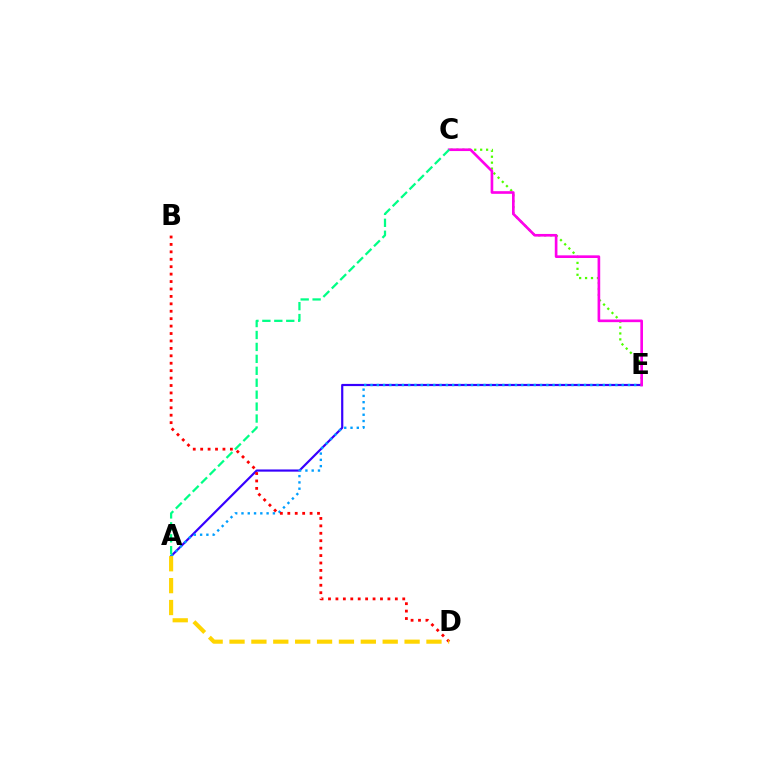{('C', 'E'): [{'color': '#4fff00', 'line_style': 'dotted', 'thickness': 1.61}, {'color': '#ff00ed', 'line_style': 'solid', 'thickness': 1.91}], ('A', 'E'): [{'color': '#3700ff', 'line_style': 'solid', 'thickness': 1.58}, {'color': '#009eff', 'line_style': 'dotted', 'thickness': 1.71}], ('B', 'D'): [{'color': '#ff0000', 'line_style': 'dotted', 'thickness': 2.02}], ('A', 'C'): [{'color': '#00ff86', 'line_style': 'dashed', 'thickness': 1.62}], ('A', 'D'): [{'color': '#ffd500', 'line_style': 'dashed', 'thickness': 2.97}]}